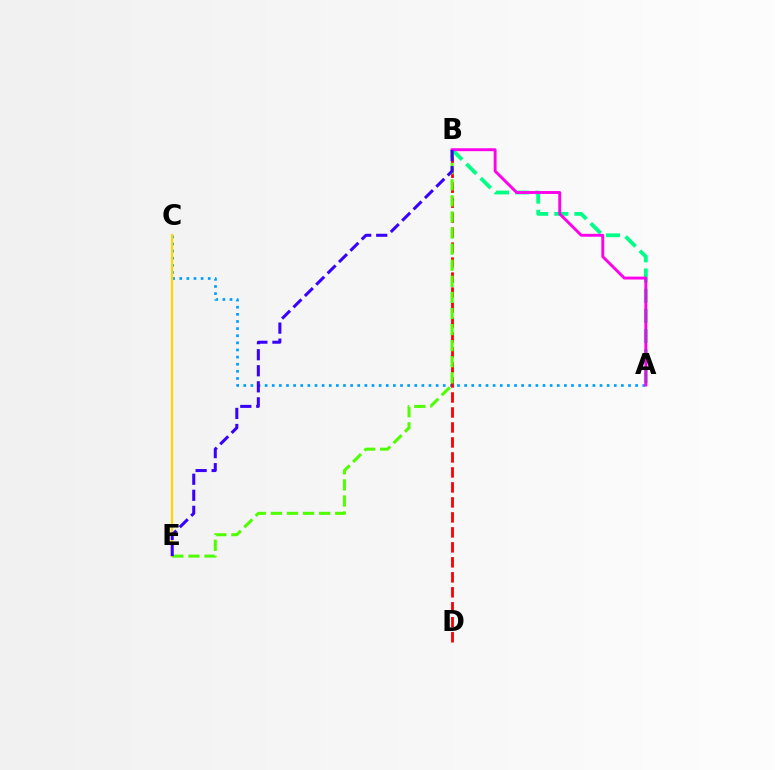{('A', 'C'): [{'color': '#009eff', 'line_style': 'dotted', 'thickness': 1.94}], ('A', 'B'): [{'color': '#00ff86', 'line_style': 'dashed', 'thickness': 2.74}, {'color': '#ff00ed', 'line_style': 'solid', 'thickness': 2.09}], ('C', 'E'): [{'color': '#ffd500', 'line_style': 'solid', 'thickness': 1.59}], ('B', 'D'): [{'color': '#ff0000', 'line_style': 'dashed', 'thickness': 2.04}], ('B', 'E'): [{'color': '#4fff00', 'line_style': 'dashed', 'thickness': 2.19}, {'color': '#3700ff', 'line_style': 'dashed', 'thickness': 2.18}]}